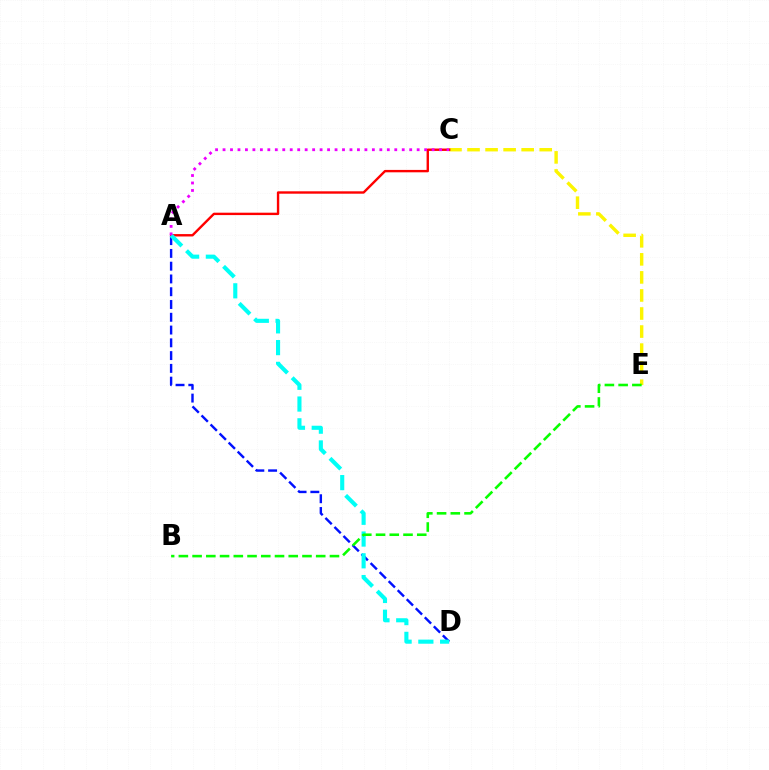{('A', 'D'): [{'color': '#0010ff', 'line_style': 'dashed', 'thickness': 1.74}, {'color': '#00fff6', 'line_style': 'dashed', 'thickness': 2.96}], ('C', 'E'): [{'color': '#fcf500', 'line_style': 'dashed', 'thickness': 2.45}], ('A', 'C'): [{'color': '#ff0000', 'line_style': 'solid', 'thickness': 1.72}, {'color': '#ee00ff', 'line_style': 'dotted', 'thickness': 2.03}], ('B', 'E'): [{'color': '#08ff00', 'line_style': 'dashed', 'thickness': 1.87}]}